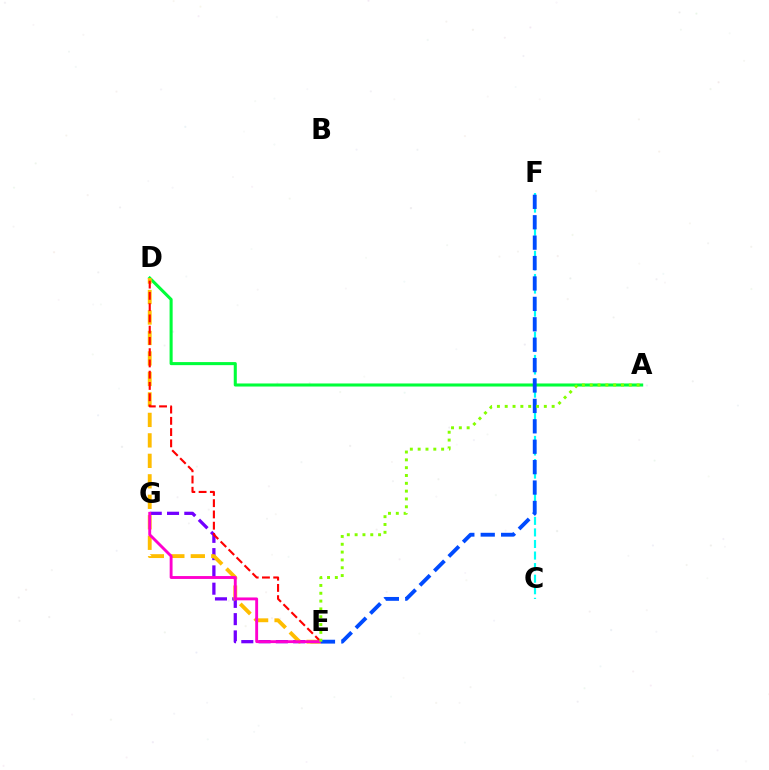{('E', 'G'): [{'color': '#7200ff', 'line_style': 'dashed', 'thickness': 2.35}, {'color': '#ff00cf', 'line_style': 'solid', 'thickness': 2.07}], ('C', 'F'): [{'color': '#00fff6', 'line_style': 'dashed', 'thickness': 1.57}], ('A', 'D'): [{'color': '#00ff39', 'line_style': 'solid', 'thickness': 2.2}], ('D', 'E'): [{'color': '#ffbd00', 'line_style': 'dashed', 'thickness': 2.78}, {'color': '#ff0000', 'line_style': 'dashed', 'thickness': 1.53}], ('E', 'F'): [{'color': '#004bff', 'line_style': 'dashed', 'thickness': 2.77}], ('A', 'E'): [{'color': '#84ff00', 'line_style': 'dotted', 'thickness': 2.12}]}